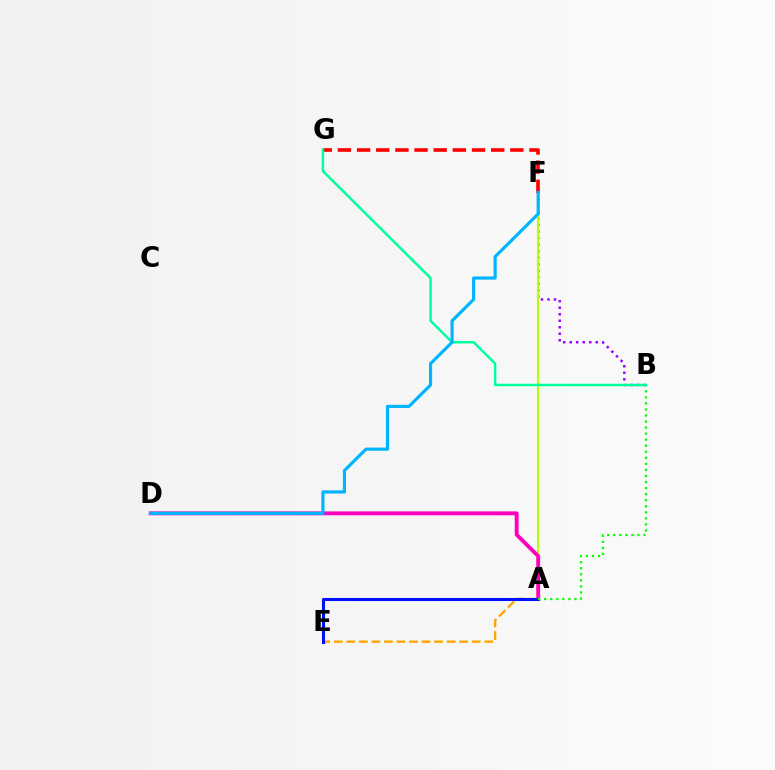{('B', 'F'): [{'color': '#9b00ff', 'line_style': 'dotted', 'thickness': 1.77}], ('A', 'F'): [{'color': '#b3ff00', 'line_style': 'solid', 'thickness': 1.51}], ('A', 'D'): [{'color': '#ff00bd', 'line_style': 'solid', 'thickness': 2.79}], ('A', 'E'): [{'color': '#ffa500', 'line_style': 'dashed', 'thickness': 1.7}, {'color': '#0010ff', 'line_style': 'solid', 'thickness': 2.2}], ('A', 'B'): [{'color': '#08ff00', 'line_style': 'dotted', 'thickness': 1.64}], ('F', 'G'): [{'color': '#ff0000', 'line_style': 'dashed', 'thickness': 2.6}], ('B', 'G'): [{'color': '#00ff9d', 'line_style': 'solid', 'thickness': 1.79}], ('D', 'F'): [{'color': '#00b5ff', 'line_style': 'solid', 'thickness': 2.27}]}